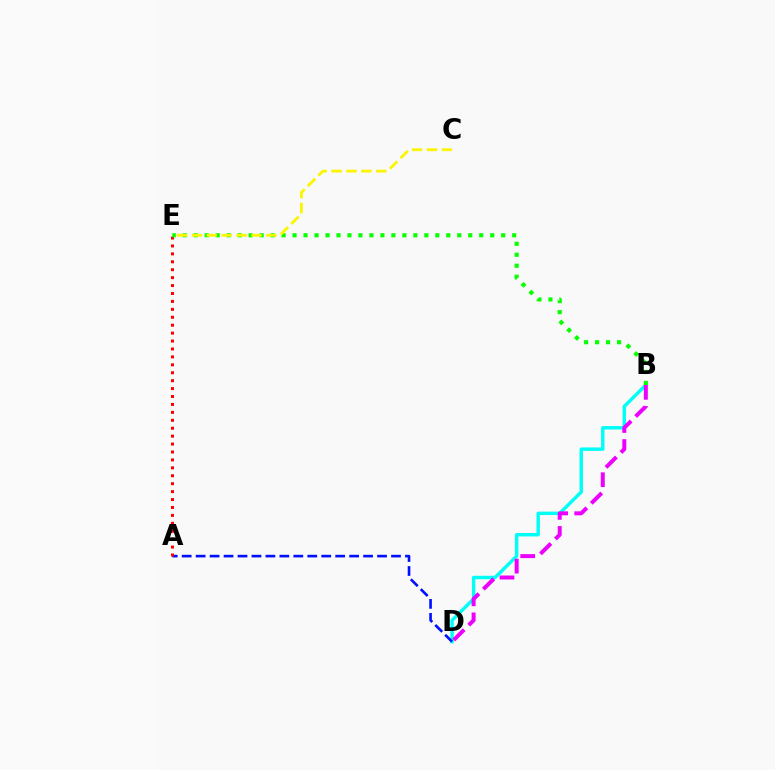{('B', 'D'): [{'color': '#00fff6', 'line_style': 'solid', 'thickness': 2.47}, {'color': '#ee00ff', 'line_style': 'dashed', 'thickness': 2.86}], ('A', 'D'): [{'color': '#0010ff', 'line_style': 'dashed', 'thickness': 1.9}], ('A', 'E'): [{'color': '#ff0000', 'line_style': 'dotted', 'thickness': 2.15}], ('B', 'E'): [{'color': '#08ff00', 'line_style': 'dotted', 'thickness': 2.98}], ('C', 'E'): [{'color': '#fcf500', 'line_style': 'dashed', 'thickness': 2.02}]}